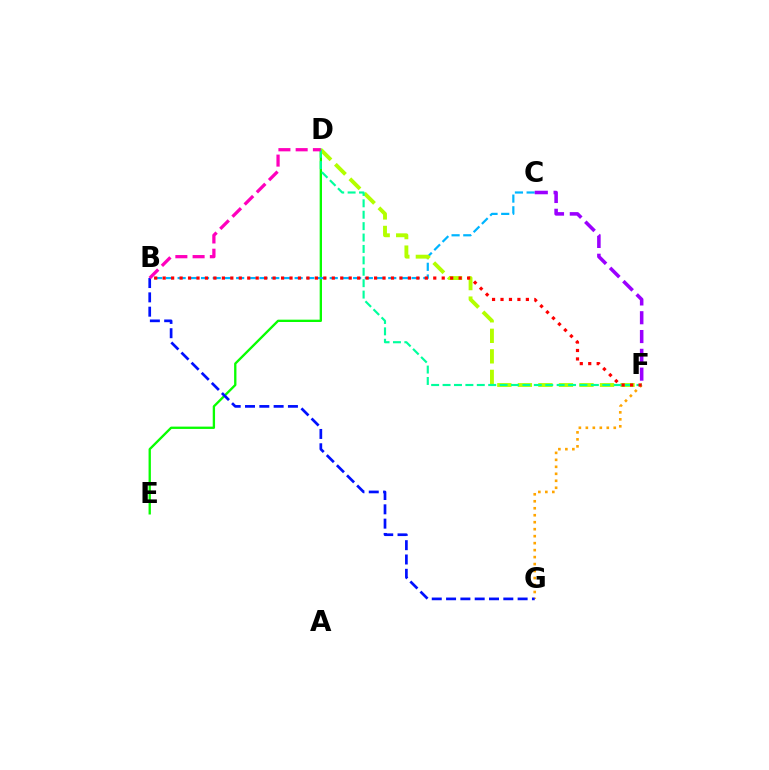{('D', 'E'): [{'color': '#08ff00', 'line_style': 'solid', 'thickness': 1.67}], ('B', 'C'): [{'color': '#00b5ff', 'line_style': 'dashed', 'thickness': 1.59}], ('D', 'F'): [{'color': '#b3ff00', 'line_style': 'dashed', 'thickness': 2.79}, {'color': '#00ff9d', 'line_style': 'dashed', 'thickness': 1.55}], ('F', 'G'): [{'color': '#ffa500', 'line_style': 'dotted', 'thickness': 1.9}], ('C', 'F'): [{'color': '#9b00ff', 'line_style': 'dashed', 'thickness': 2.55}], ('B', 'G'): [{'color': '#0010ff', 'line_style': 'dashed', 'thickness': 1.94}], ('B', 'D'): [{'color': '#ff00bd', 'line_style': 'dashed', 'thickness': 2.34}], ('B', 'F'): [{'color': '#ff0000', 'line_style': 'dotted', 'thickness': 2.3}]}